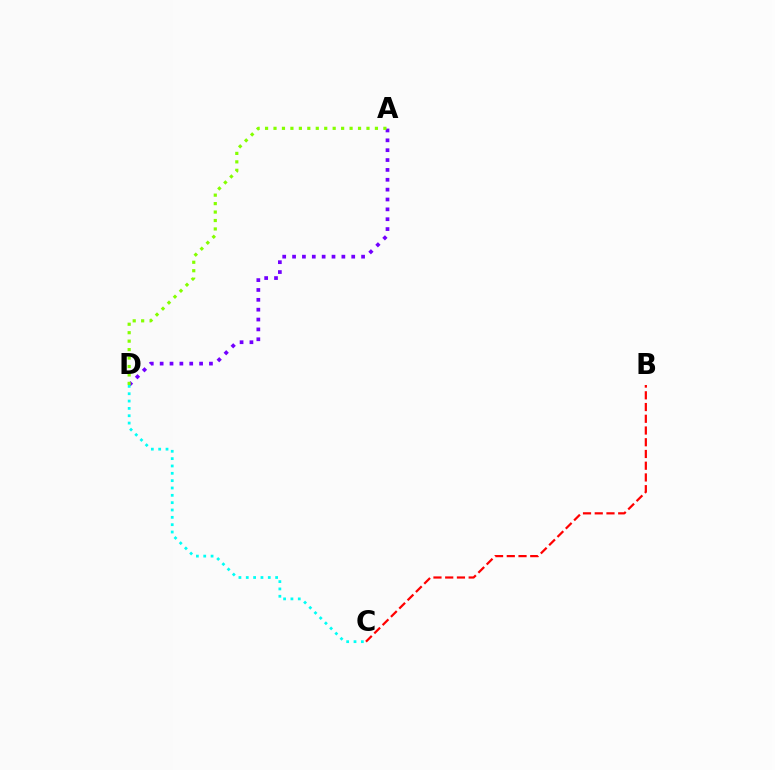{('B', 'C'): [{'color': '#ff0000', 'line_style': 'dashed', 'thickness': 1.59}], ('A', 'D'): [{'color': '#7200ff', 'line_style': 'dotted', 'thickness': 2.68}, {'color': '#84ff00', 'line_style': 'dotted', 'thickness': 2.3}], ('C', 'D'): [{'color': '#00fff6', 'line_style': 'dotted', 'thickness': 1.99}]}